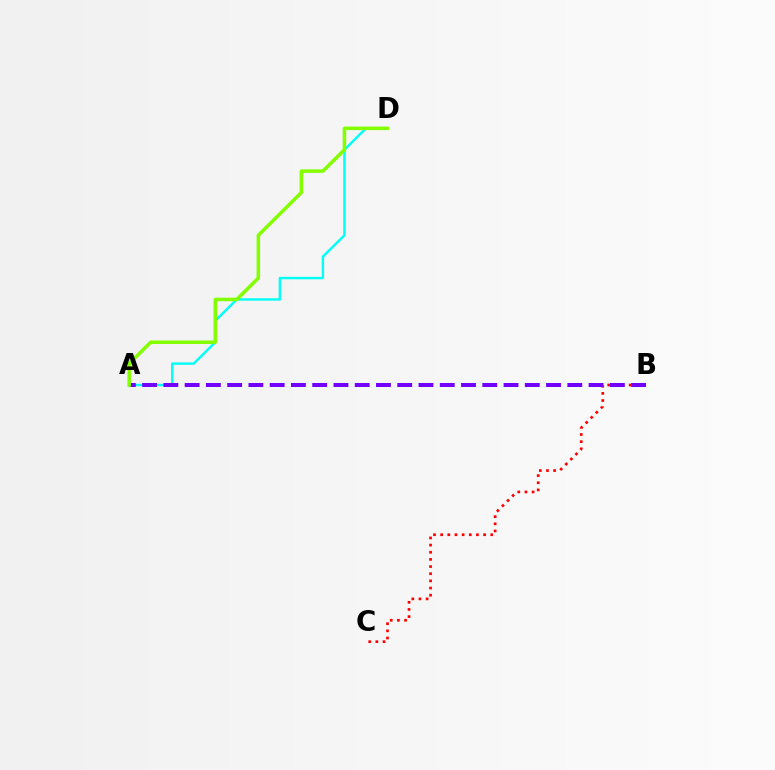{('A', 'D'): [{'color': '#00fff6', 'line_style': 'solid', 'thickness': 1.74}, {'color': '#84ff00', 'line_style': 'solid', 'thickness': 2.54}], ('B', 'C'): [{'color': '#ff0000', 'line_style': 'dotted', 'thickness': 1.94}], ('A', 'B'): [{'color': '#7200ff', 'line_style': 'dashed', 'thickness': 2.89}]}